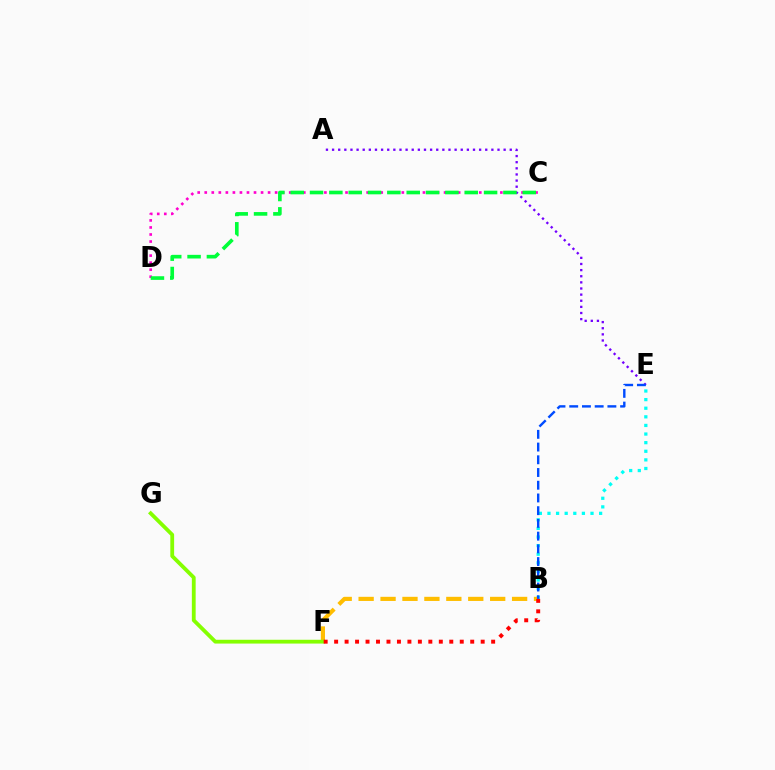{('B', 'E'): [{'color': '#00fff6', 'line_style': 'dotted', 'thickness': 2.34}, {'color': '#004bff', 'line_style': 'dashed', 'thickness': 1.73}], ('C', 'D'): [{'color': '#ff00cf', 'line_style': 'dotted', 'thickness': 1.91}, {'color': '#00ff39', 'line_style': 'dashed', 'thickness': 2.63}], ('A', 'E'): [{'color': '#7200ff', 'line_style': 'dotted', 'thickness': 1.66}], ('B', 'F'): [{'color': '#ffbd00', 'line_style': 'dashed', 'thickness': 2.98}, {'color': '#ff0000', 'line_style': 'dotted', 'thickness': 2.84}], ('F', 'G'): [{'color': '#84ff00', 'line_style': 'solid', 'thickness': 2.74}]}